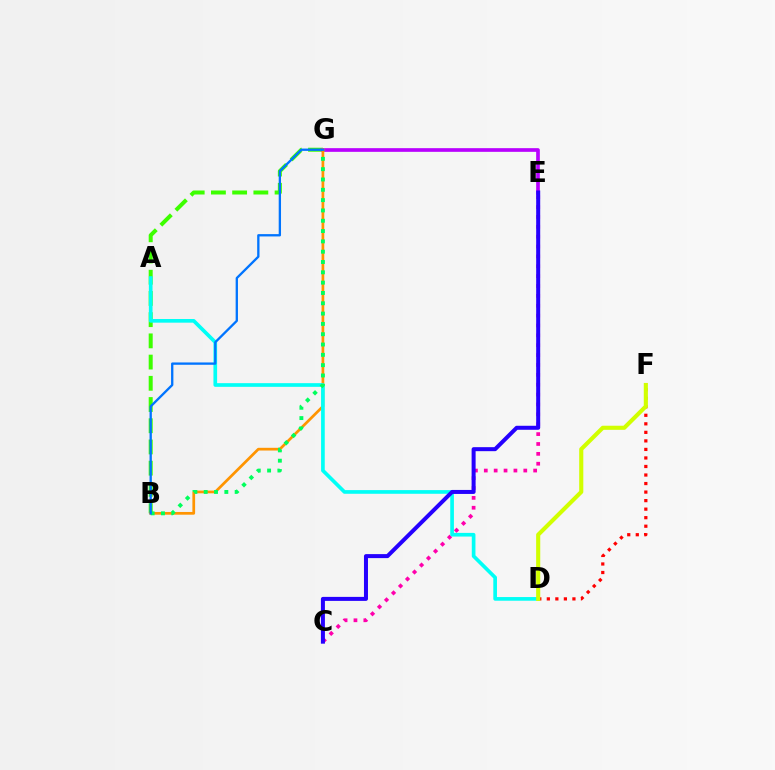{('B', 'G'): [{'color': '#3dff00', 'line_style': 'dashed', 'thickness': 2.88}, {'color': '#ff9400', 'line_style': 'solid', 'thickness': 1.96}, {'color': '#00ff5c', 'line_style': 'dotted', 'thickness': 2.8}, {'color': '#0074ff', 'line_style': 'solid', 'thickness': 1.67}], ('E', 'G'): [{'color': '#b900ff', 'line_style': 'solid', 'thickness': 2.64}], ('C', 'E'): [{'color': '#ff00ac', 'line_style': 'dotted', 'thickness': 2.68}, {'color': '#2500ff', 'line_style': 'solid', 'thickness': 2.88}], ('A', 'D'): [{'color': '#00fff6', 'line_style': 'solid', 'thickness': 2.64}], ('D', 'F'): [{'color': '#ff0000', 'line_style': 'dotted', 'thickness': 2.32}, {'color': '#d1ff00', 'line_style': 'solid', 'thickness': 2.96}]}